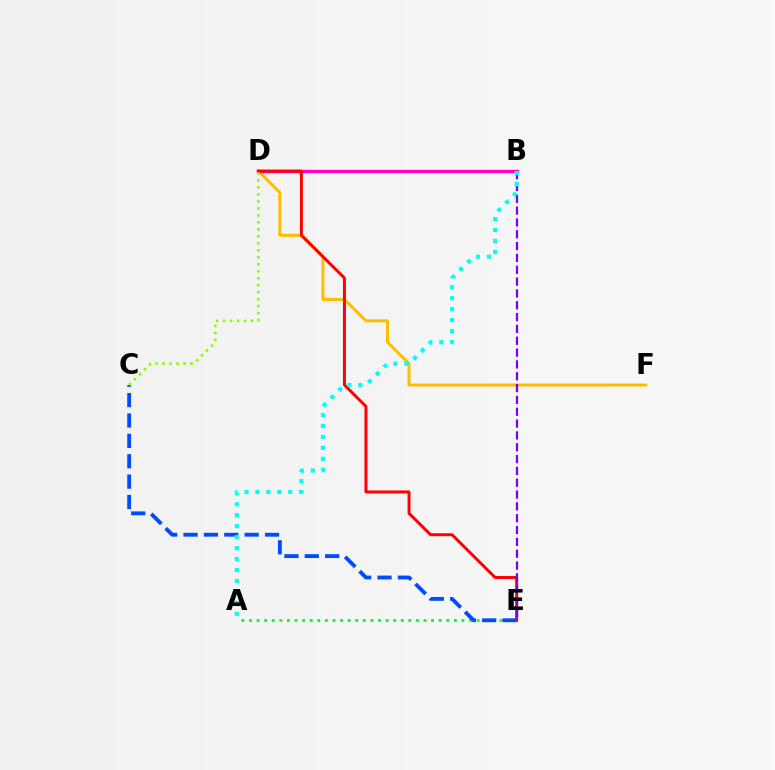{('D', 'F'): [{'color': '#ffbd00', 'line_style': 'solid', 'thickness': 2.15}], ('B', 'D'): [{'color': '#ff00cf', 'line_style': 'solid', 'thickness': 2.39}], ('A', 'E'): [{'color': '#00ff39', 'line_style': 'dotted', 'thickness': 2.06}], ('D', 'E'): [{'color': '#ff0000', 'line_style': 'solid', 'thickness': 2.13}], ('B', 'E'): [{'color': '#7200ff', 'line_style': 'dashed', 'thickness': 1.61}], ('C', 'E'): [{'color': '#004bff', 'line_style': 'dashed', 'thickness': 2.77}], ('A', 'B'): [{'color': '#00fff6', 'line_style': 'dotted', 'thickness': 2.98}], ('C', 'D'): [{'color': '#84ff00', 'line_style': 'dotted', 'thickness': 1.9}]}